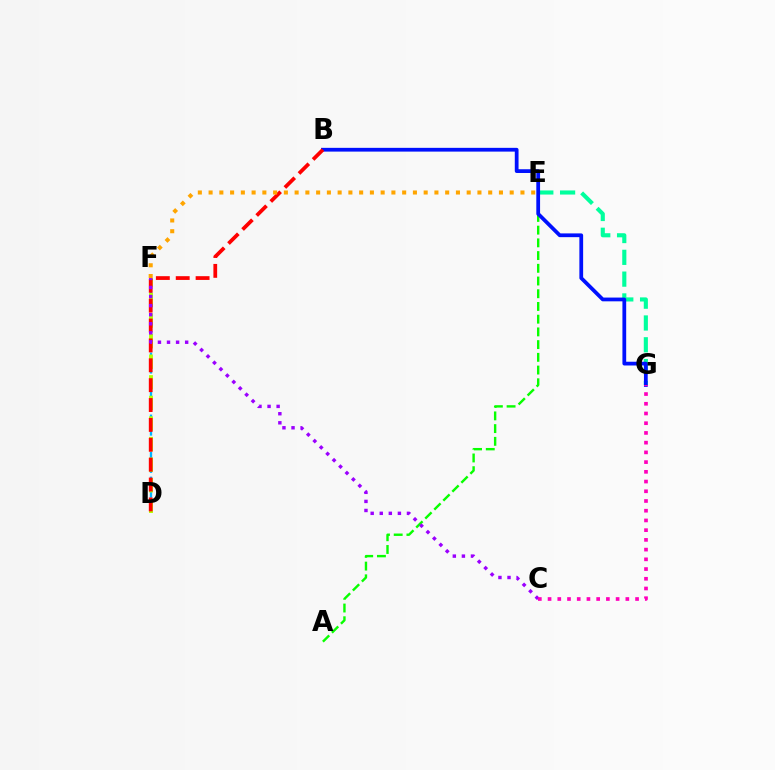{('E', 'G'): [{'color': '#00ff9d', 'line_style': 'dashed', 'thickness': 2.96}], ('D', 'F'): [{'color': '#00b5ff', 'line_style': 'dashed', 'thickness': 1.69}, {'color': '#b3ff00', 'line_style': 'dashed', 'thickness': 2.8}], ('A', 'E'): [{'color': '#08ff00', 'line_style': 'dashed', 'thickness': 1.73}], ('B', 'G'): [{'color': '#0010ff', 'line_style': 'solid', 'thickness': 2.71}], ('B', 'D'): [{'color': '#ff0000', 'line_style': 'dashed', 'thickness': 2.7}], ('C', 'F'): [{'color': '#9b00ff', 'line_style': 'dotted', 'thickness': 2.46}], ('C', 'G'): [{'color': '#ff00bd', 'line_style': 'dotted', 'thickness': 2.64}], ('E', 'F'): [{'color': '#ffa500', 'line_style': 'dotted', 'thickness': 2.92}]}